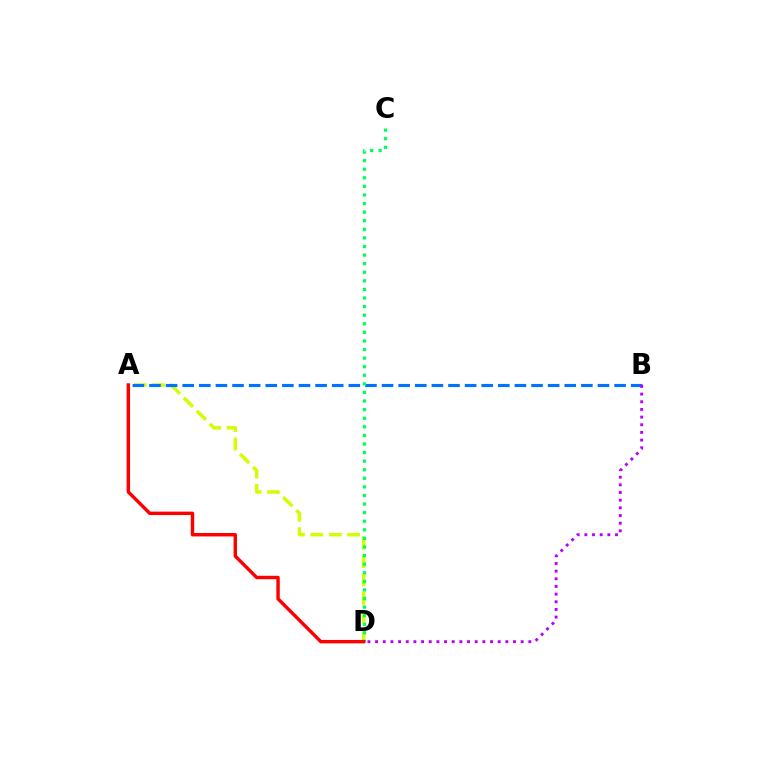{('A', 'D'): [{'color': '#d1ff00', 'line_style': 'dashed', 'thickness': 2.5}, {'color': '#ff0000', 'line_style': 'solid', 'thickness': 2.47}], ('A', 'B'): [{'color': '#0074ff', 'line_style': 'dashed', 'thickness': 2.26}], ('C', 'D'): [{'color': '#00ff5c', 'line_style': 'dotted', 'thickness': 2.33}], ('B', 'D'): [{'color': '#b900ff', 'line_style': 'dotted', 'thickness': 2.08}]}